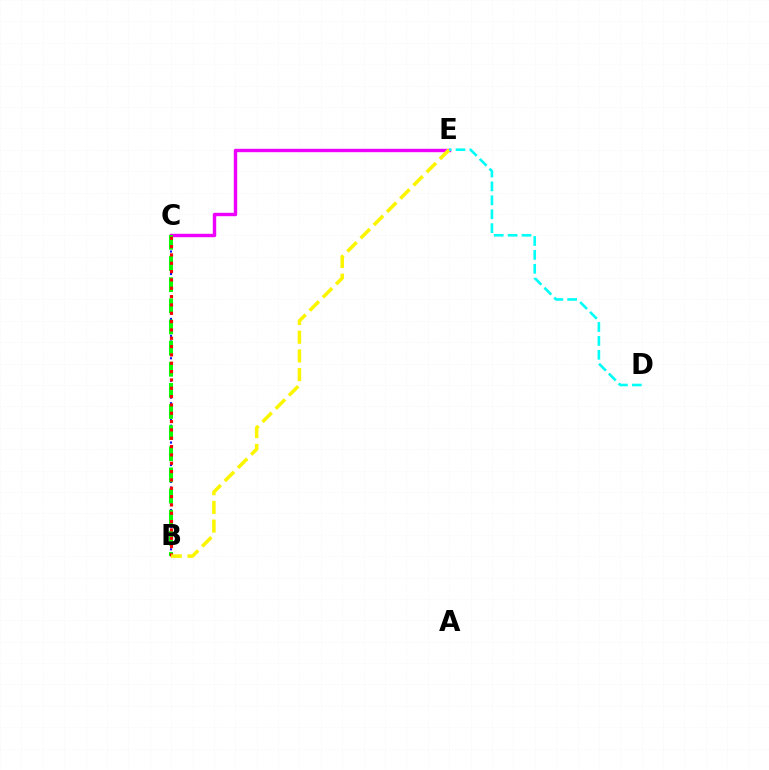{('B', 'C'): [{'color': '#0010ff', 'line_style': 'dotted', 'thickness': 1.53}, {'color': '#08ff00', 'line_style': 'dashed', 'thickness': 2.87}, {'color': '#ff0000', 'line_style': 'dotted', 'thickness': 2.26}], ('C', 'E'): [{'color': '#ee00ff', 'line_style': 'solid', 'thickness': 2.46}], ('B', 'E'): [{'color': '#fcf500', 'line_style': 'dashed', 'thickness': 2.54}], ('D', 'E'): [{'color': '#00fff6', 'line_style': 'dashed', 'thickness': 1.89}]}